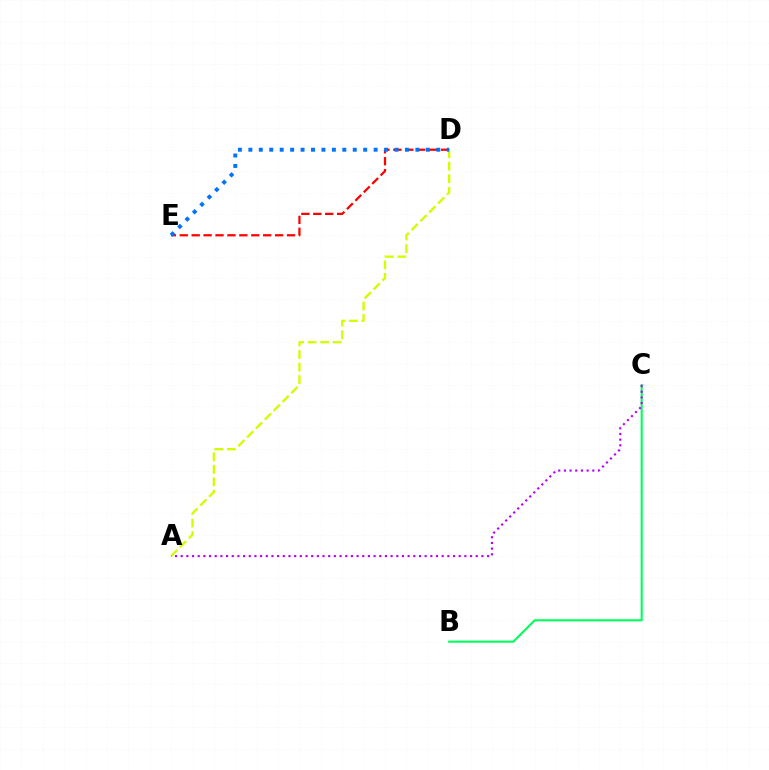{('A', 'D'): [{'color': '#d1ff00', 'line_style': 'dashed', 'thickness': 1.7}], ('D', 'E'): [{'color': '#ff0000', 'line_style': 'dashed', 'thickness': 1.62}, {'color': '#0074ff', 'line_style': 'dotted', 'thickness': 2.84}], ('B', 'C'): [{'color': '#00ff5c', 'line_style': 'solid', 'thickness': 1.51}], ('A', 'C'): [{'color': '#b900ff', 'line_style': 'dotted', 'thickness': 1.54}]}